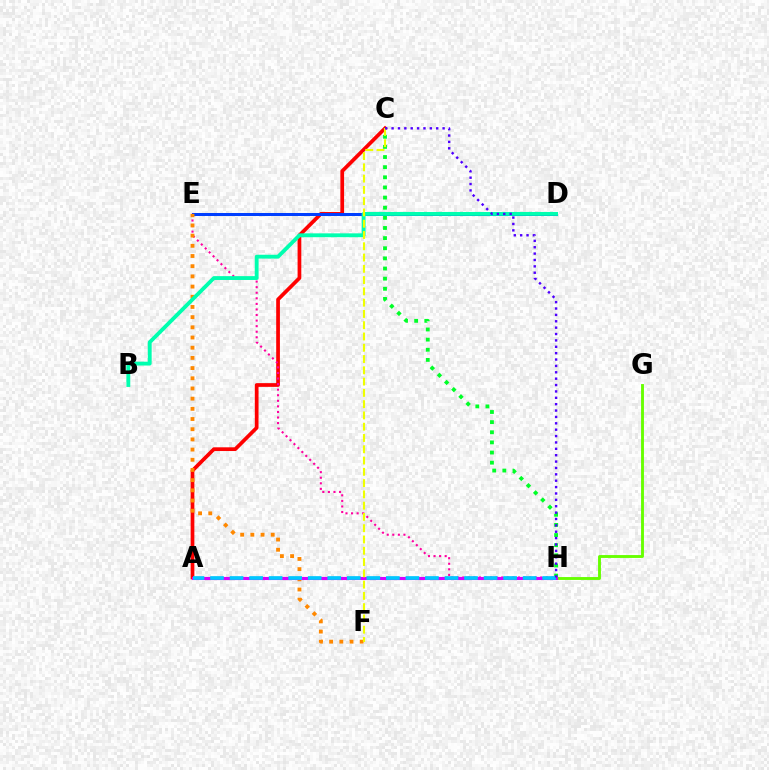{('G', 'H'): [{'color': '#66ff00', 'line_style': 'solid', 'thickness': 2.07}], ('A', 'C'): [{'color': '#ff0000', 'line_style': 'solid', 'thickness': 2.68}], ('D', 'E'): [{'color': '#003fff', 'line_style': 'solid', 'thickness': 2.17}], ('E', 'H'): [{'color': '#ff00a0', 'line_style': 'dotted', 'thickness': 1.51}], ('C', 'H'): [{'color': '#00ff27', 'line_style': 'dotted', 'thickness': 2.75}, {'color': '#4f00ff', 'line_style': 'dotted', 'thickness': 1.73}], ('E', 'F'): [{'color': '#ff8800', 'line_style': 'dotted', 'thickness': 2.77}], ('A', 'H'): [{'color': '#d600ff', 'line_style': 'solid', 'thickness': 2.24}, {'color': '#00c7ff', 'line_style': 'dashed', 'thickness': 2.65}], ('B', 'D'): [{'color': '#00ffaf', 'line_style': 'solid', 'thickness': 2.77}], ('C', 'F'): [{'color': '#eeff00', 'line_style': 'dashed', 'thickness': 1.53}]}